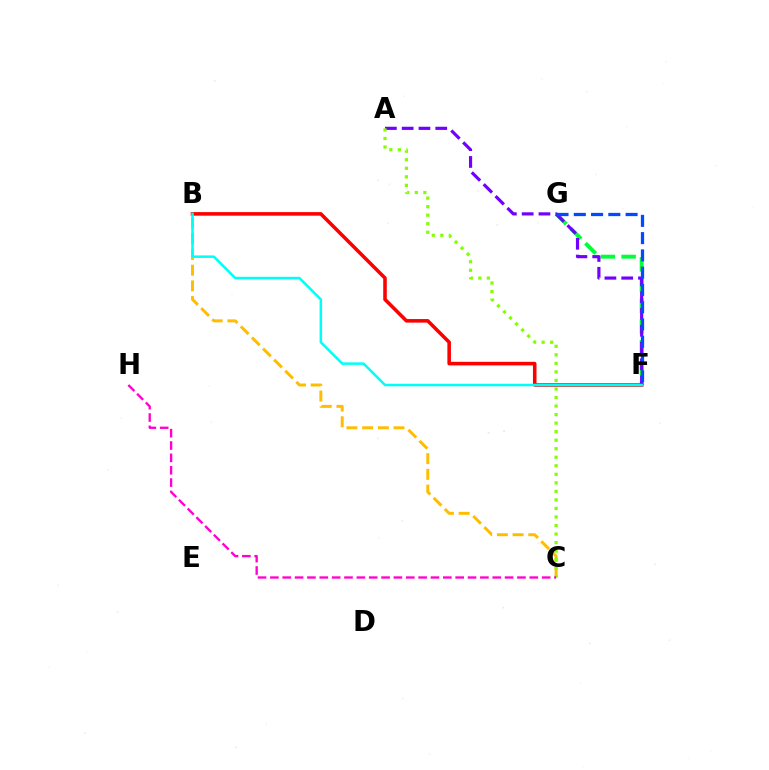{('F', 'G'): [{'color': '#00ff39', 'line_style': 'dashed', 'thickness': 2.82}, {'color': '#004bff', 'line_style': 'dashed', 'thickness': 2.35}], ('B', 'F'): [{'color': '#ff0000', 'line_style': 'solid', 'thickness': 2.57}, {'color': '#00fff6', 'line_style': 'solid', 'thickness': 1.82}], ('A', 'F'): [{'color': '#7200ff', 'line_style': 'dashed', 'thickness': 2.28}], ('B', 'C'): [{'color': '#ffbd00', 'line_style': 'dashed', 'thickness': 2.13}], ('A', 'C'): [{'color': '#84ff00', 'line_style': 'dotted', 'thickness': 2.32}], ('C', 'H'): [{'color': '#ff00cf', 'line_style': 'dashed', 'thickness': 1.68}]}